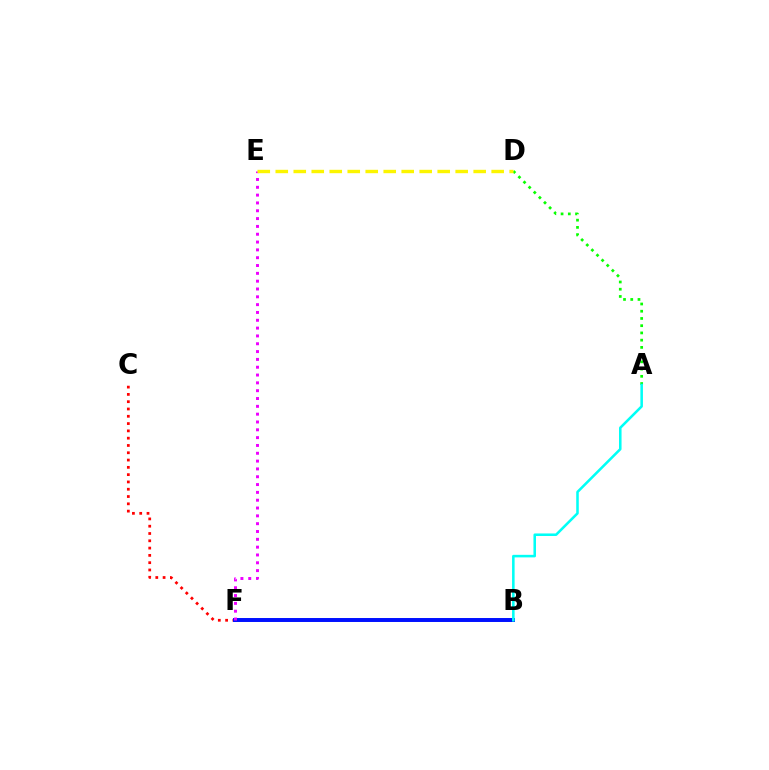{('A', 'D'): [{'color': '#08ff00', 'line_style': 'dotted', 'thickness': 1.96}], ('C', 'F'): [{'color': '#ff0000', 'line_style': 'dotted', 'thickness': 1.98}], ('B', 'F'): [{'color': '#0010ff', 'line_style': 'solid', 'thickness': 2.84}], ('E', 'F'): [{'color': '#ee00ff', 'line_style': 'dotted', 'thickness': 2.13}], ('D', 'E'): [{'color': '#fcf500', 'line_style': 'dashed', 'thickness': 2.44}], ('A', 'B'): [{'color': '#00fff6', 'line_style': 'solid', 'thickness': 1.84}]}